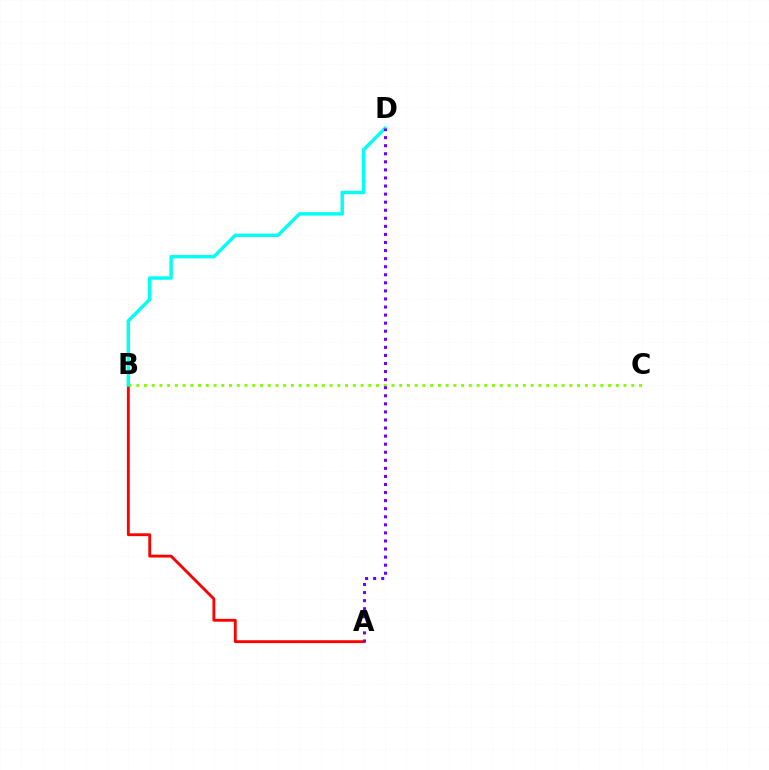{('B', 'C'): [{'color': '#84ff00', 'line_style': 'dotted', 'thickness': 2.1}], ('A', 'B'): [{'color': '#ff0000', 'line_style': 'solid', 'thickness': 2.06}], ('B', 'D'): [{'color': '#00fff6', 'line_style': 'solid', 'thickness': 2.46}], ('A', 'D'): [{'color': '#7200ff', 'line_style': 'dotted', 'thickness': 2.19}]}